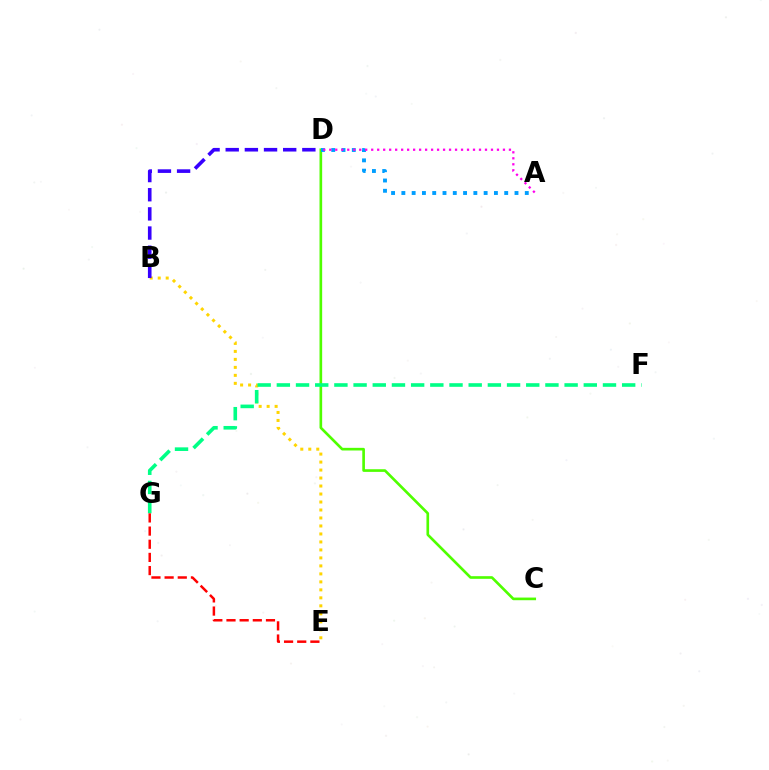{('B', 'E'): [{'color': '#ffd500', 'line_style': 'dotted', 'thickness': 2.17}], ('C', 'D'): [{'color': '#4fff00', 'line_style': 'solid', 'thickness': 1.91}], ('B', 'D'): [{'color': '#3700ff', 'line_style': 'dashed', 'thickness': 2.6}], ('A', 'D'): [{'color': '#009eff', 'line_style': 'dotted', 'thickness': 2.79}, {'color': '#ff00ed', 'line_style': 'dotted', 'thickness': 1.63}], ('F', 'G'): [{'color': '#00ff86', 'line_style': 'dashed', 'thickness': 2.61}], ('E', 'G'): [{'color': '#ff0000', 'line_style': 'dashed', 'thickness': 1.79}]}